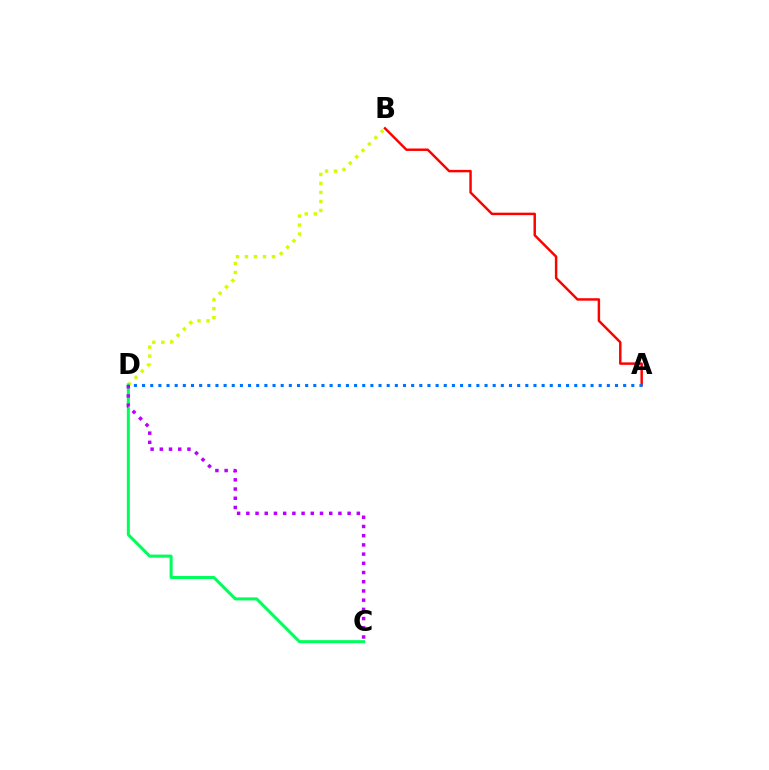{('B', 'D'): [{'color': '#d1ff00', 'line_style': 'dotted', 'thickness': 2.45}], ('C', 'D'): [{'color': '#00ff5c', 'line_style': 'solid', 'thickness': 2.18}, {'color': '#b900ff', 'line_style': 'dotted', 'thickness': 2.5}], ('A', 'B'): [{'color': '#ff0000', 'line_style': 'solid', 'thickness': 1.77}], ('A', 'D'): [{'color': '#0074ff', 'line_style': 'dotted', 'thickness': 2.22}]}